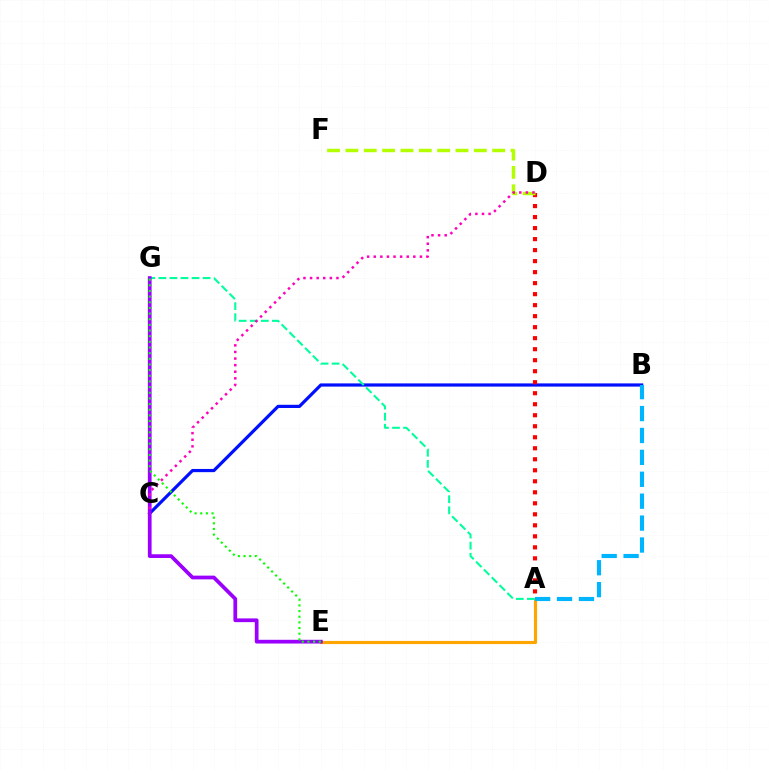{('A', 'E'): [{'color': '#ffa500', 'line_style': 'solid', 'thickness': 2.26}], ('B', 'C'): [{'color': '#0010ff', 'line_style': 'solid', 'thickness': 2.3}], ('A', 'B'): [{'color': '#00b5ff', 'line_style': 'dashed', 'thickness': 2.98}], ('A', 'G'): [{'color': '#00ff9d', 'line_style': 'dashed', 'thickness': 1.5}], ('A', 'D'): [{'color': '#ff0000', 'line_style': 'dotted', 'thickness': 2.99}], ('E', 'G'): [{'color': '#9b00ff', 'line_style': 'solid', 'thickness': 2.69}, {'color': '#08ff00', 'line_style': 'dotted', 'thickness': 1.54}], ('D', 'F'): [{'color': '#b3ff00', 'line_style': 'dashed', 'thickness': 2.49}], ('C', 'D'): [{'color': '#ff00bd', 'line_style': 'dotted', 'thickness': 1.79}]}